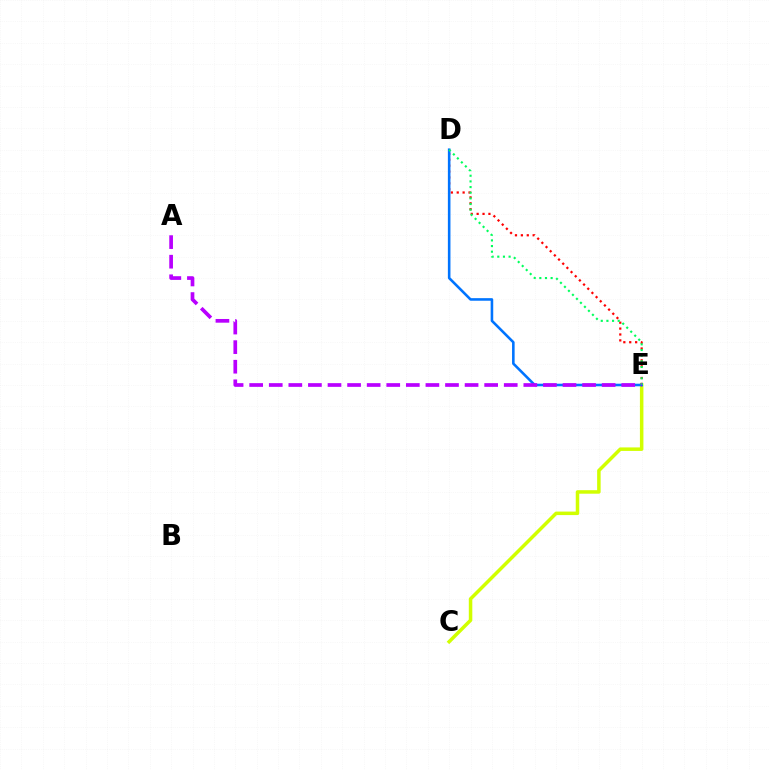{('C', 'E'): [{'color': '#d1ff00', 'line_style': 'solid', 'thickness': 2.53}], ('D', 'E'): [{'color': '#ff0000', 'line_style': 'dotted', 'thickness': 1.6}, {'color': '#0074ff', 'line_style': 'solid', 'thickness': 1.86}, {'color': '#00ff5c', 'line_style': 'dotted', 'thickness': 1.54}], ('A', 'E'): [{'color': '#b900ff', 'line_style': 'dashed', 'thickness': 2.66}]}